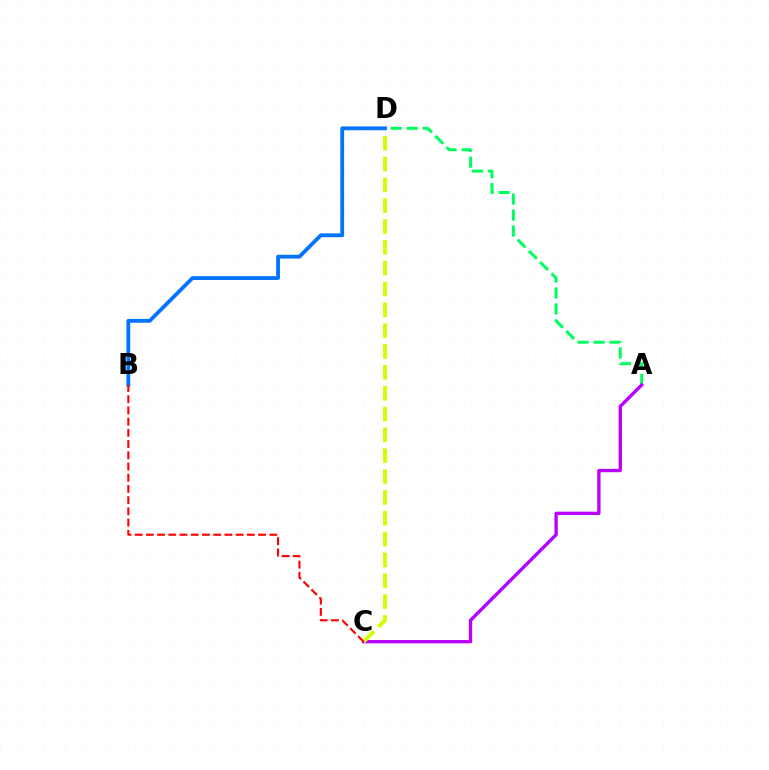{('A', 'D'): [{'color': '#00ff5c', 'line_style': 'dashed', 'thickness': 2.17}], ('A', 'C'): [{'color': '#b900ff', 'line_style': 'solid', 'thickness': 2.38}], ('C', 'D'): [{'color': '#d1ff00', 'line_style': 'dashed', 'thickness': 2.83}], ('B', 'D'): [{'color': '#0074ff', 'line_style': 'solid', 'thickness': 2.74}], ('B', 'C'): [{'color': '#ff0000', 'line_style': 'dashed', 'thickness': 1.52}]}